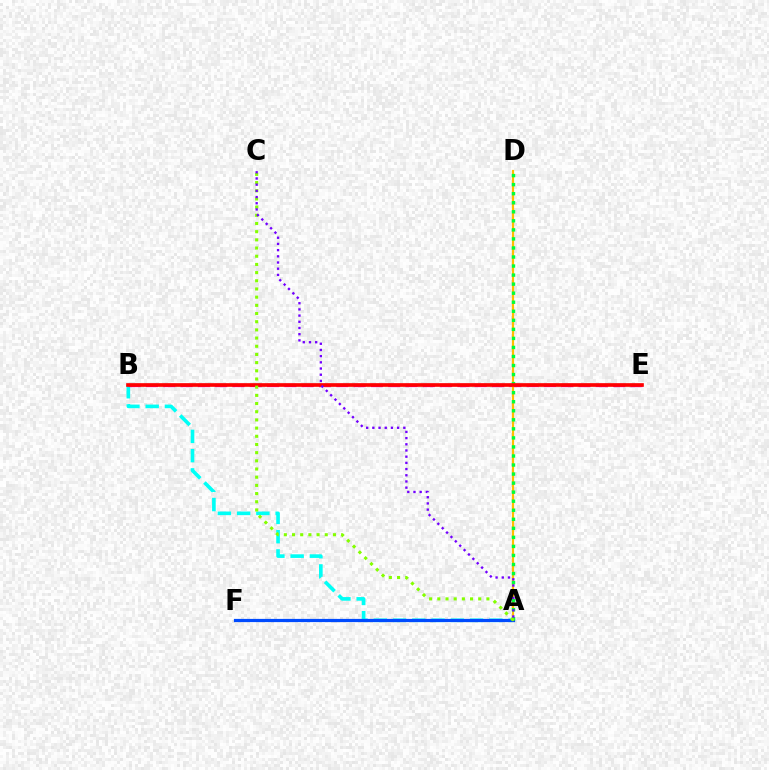{('A', 'B'): [{'color': '#00fff6', 'line_style': 'dashed', 'thickness': 2.62}], ('A', 'F'): [{'color': '#004bff', 'line_style': 'solid', 'thickness': 2.31}], ('B', 'E'): [{'color': '#ff00cf', 'line_style': 'dashed', 'thickness': 2.35}, {'color': '#ff0000', 'line_style': 'solid', 'thickness': 2.63}], ('A', 'D'): [{'color': '#ffbd00', 'line_style': 'solid', 'thickness': 1.58}, {'color': '#00ff39', 'line_style': 'dotted', 'thickness': 2.46}], ('A', 'C'): [{'color': '#84ff00', 'line_style': 'dotted', 'thickness': 2.22}, {'color': '#7200ff', 'line_style': 'dotted', 'thickness': 1.68}]}